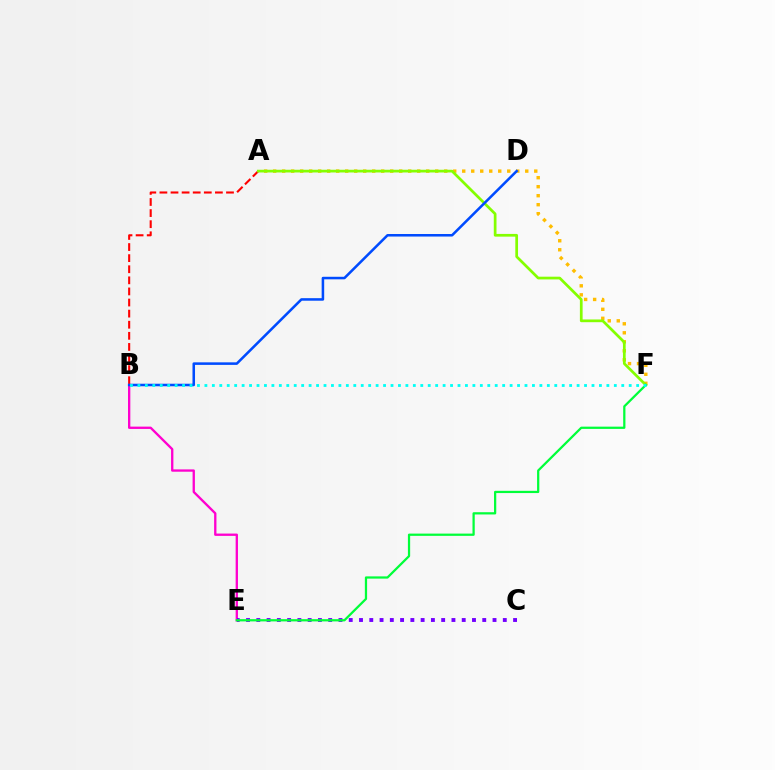{('A', 'B'): [{'color': '#ff0000', 'line_style': 'dashed', 'thickness': 1.51}], ('B', 'E'): [{'color': '#ff00cf', 'line_style': 'solid', 'thickness': 1.67}], ('A', 'F'): [{'color': '#ffbd00', 'line_style': 'dotted', 'thickness': 2.45}, {'color': '#84ff00', 'line_style': 'solid', 'thickness': 1.96}], ('C', 'E'): [{'color': '#7200ff', 'line_style': 'dotted', 'thickness': 2.79}], ('E', 'F'): [{'color': '#00ff39', 'line_style': 'solid', 'thickness': 1.62}], ('B', 'D'): [{'color': '#004bff', 'line_style': 'solid', 'thickness': 1.83}], ('B', 'F'): [{'color': '#00fff6', 'line_style': 'dotted', 'thickness': 2.02}]}